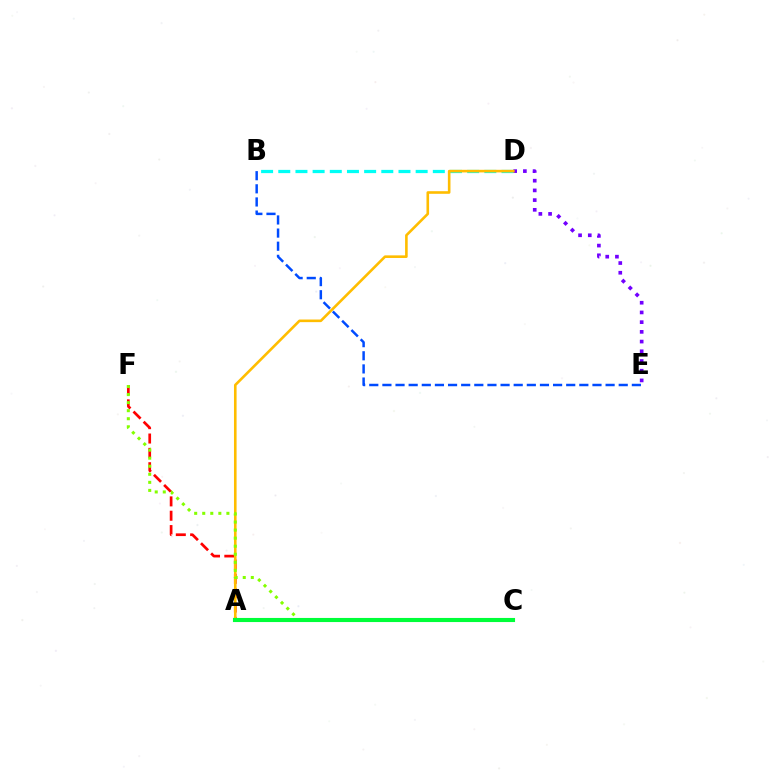{('B', 'D'): [{'color': '#00fff6', 'line_style': 'dashed', 'thickness': 2.33}], ('D', 'E'): [{'color': '#7200ff', 'line_style': 'dotted', 'thickness': 2.64}], ('A', 'C'): [{'color': '#ff00cf', 'line_style': 'dashed', 'thickness': 1.71}, {'color': '#00ff39', 'line_style': 'solid', 'thickness': 2.95}], ('A', 'F'): [{'color': '#ff0000', 'line_style': 'dashed', 'thickness': 1.95}], ('A', 'D'): [{'color': '#ffbd00', 'line_style': 'solid', 'thickness': 1.88}], ('C', 'F'): [{'color': '#84ff00', 'line_style': 'dotted', 'thickness': 2.19}], ('B', 'E'): [{'color': '#004bff', 'line_style': 'dashed', 'thickness': 1.78}]}